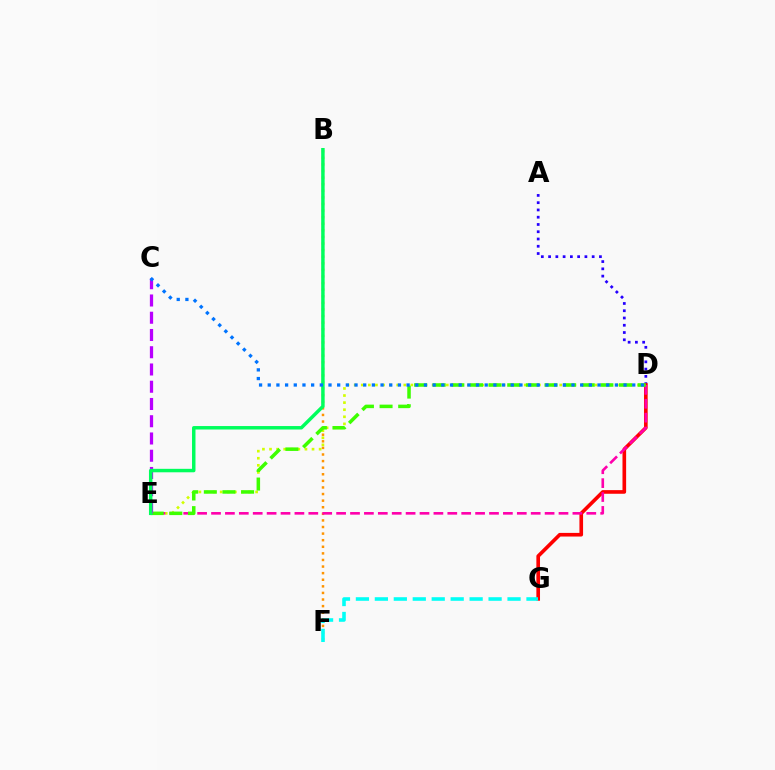{('D', 'E'): [{'color': '#d1ff00', 'line_style': 'dotted', 'thickness': 1.93}, {'color': '#ff00ac', 'line_style': 'dashed', 'thickness': 1.89}, {'color': '#3dff00', 'line_style': 'dashed', 'thickness': 2.53}], ('B', 'F'): [{'color': '#ff9400', 'line_style': 'dotted', 'thickness': 1.79}], ('A', 'D'): [{'color': '#2500ff', 'line_style': 'dotted', 'thickness': 1.97}], ('D', 'G'): [{'color': '#ff0000', 'line_style': 'solid', 'thickness': 2.62}], ('F', 'G'): [{'color': '#00fff6', 'line_style': 'dashed', 'thickness': 2.57}], ('C', 'E'): [{'color': '#b900ff', 'line_style': 'dashed', 'thickness': 2.34}], ('B', 'E'): [{'color': '#00ff5c', 'line_style': 'solid', 'thickness': 2.49}], ('C', 'D'): [{'color': '#0074ff', 'line_style': 'dotted', 'thickness': 2.36}]}